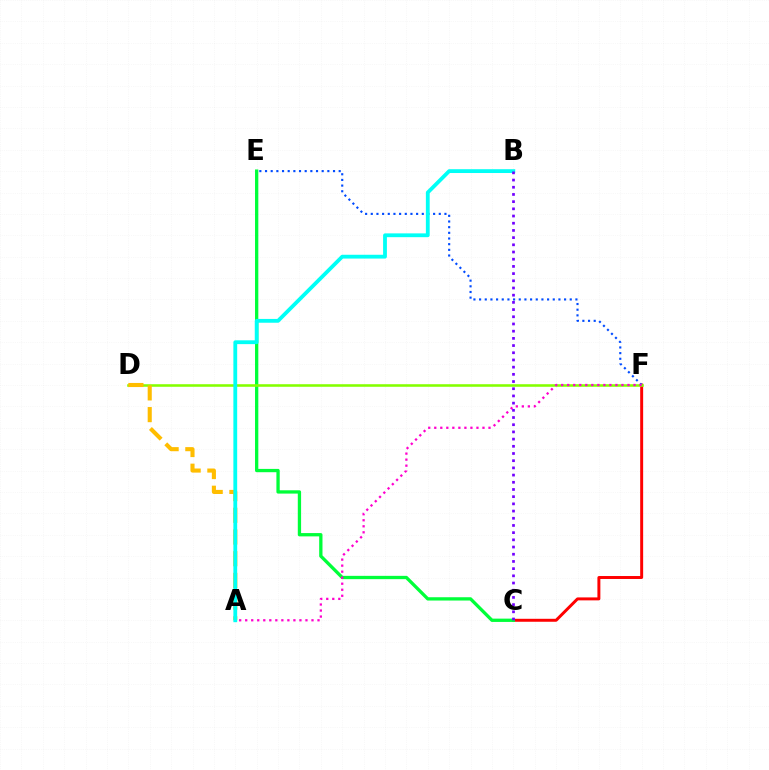{('C', 'F'): [{'color': '#ff0000', 'line_style': 'solid', 'thickness': 2.13}], ('C', 'E'): [{'color': '#00ff39', 'line_style': 'solid', 'thickness': 2.38}], ('E', 'F'): [{'color': '#004bff', 'line_style': 'dotted', 'thickness': 1.54}], ('D', 'F'): [{'color': '#84ff00', 'line_style': 'solid', 'thickness': 1.84}], ('A', 'D'): [{'color': '#ffbd00', 'line_style': 'dashed', 'thickness': 2.95}], ('A', 'B'): [{'color': '#00fff6', 'line_style': 'solid', 'thickness': 2.74}], ('A', 'F'): [{'color': '#ff00cf', 'line_style': 'dotted', 'thickness': 1.64}], ('B', 'C'): [{'color': '#7200ff', 'line_style': 'dotted', 'thickness': 1.96}]}